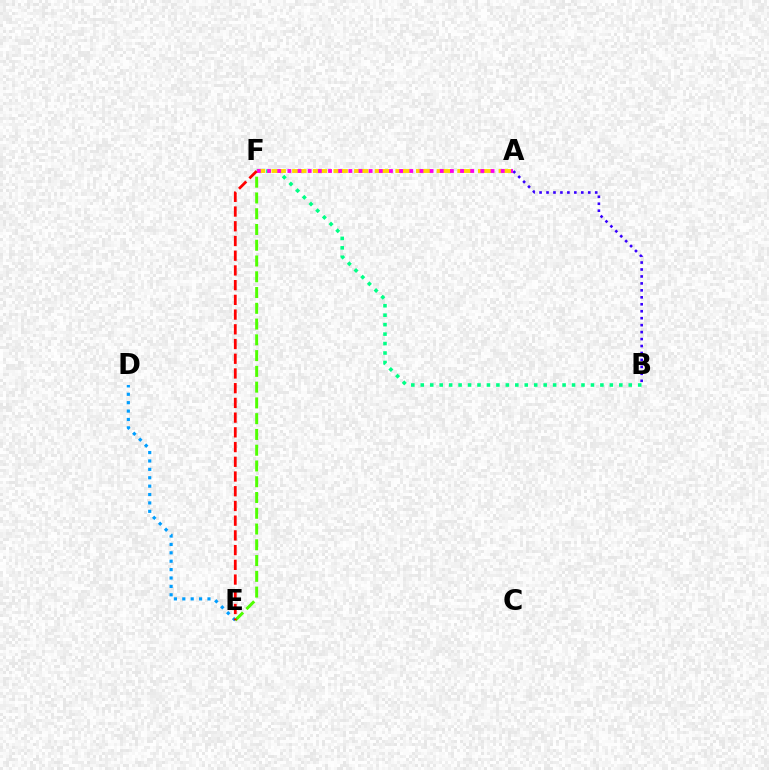{('B', 'F'): [{'color': '#00ff86', 'line_style': 'dotted', 'thickness': 2.57}], ('D', 'E'): [{'color': '#009eff', 'line_style': 'dotted', 'thickness': 2.28}], ('E', 'F'): [{'color': '#4fff00', 'line_style': 'dashed', 'thickness': 2.14}, {'color': '#ff0000', 'line_style': 'dashed', 'thickness': 2.0}], ('A', 'B'): [{'color': '#3700ff', 'line_style': 'dotted', 'thickness': 1.89}], ('A', 'F'): [{'color': '#ffd500', 'line_style': 'dashed', 'thickness': 2.8}, {'color': '#ff00ed', 'line_style': 'dotted', 'thickness': 2.76}]}